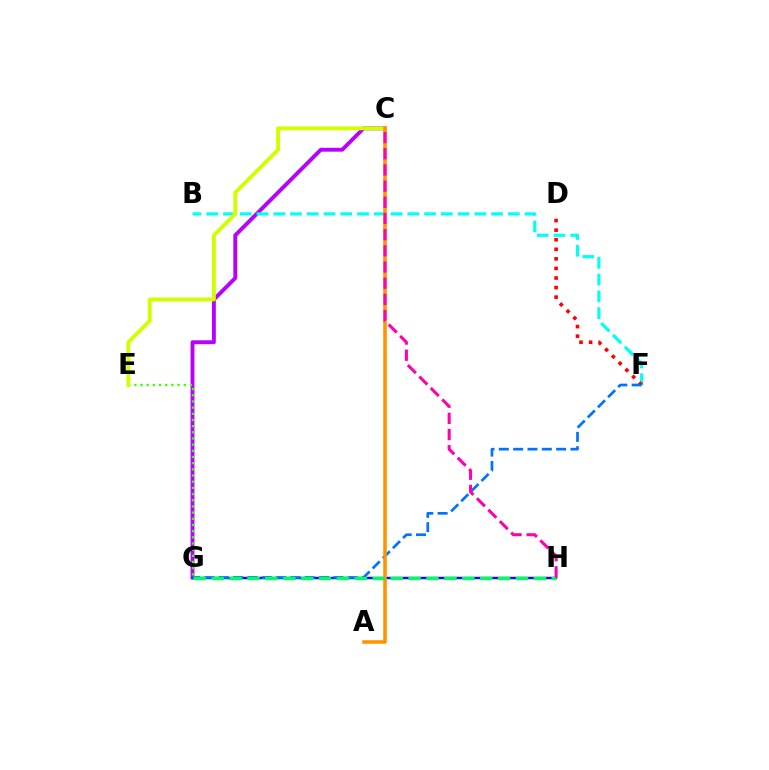{('C', 'G'): [{'color': '#b900ff', 'line_style': 'solid', 'thickness': 2.8}], ('B', 'F'): [{'color': '#00fff6', 'line_style': 'dashed', 'thickness': 2.28}], ('D', 'F'): [{'color': '#ff0000', 'line_style': 'dotted', 'thickness': 2.6}], ('E', 'G'): [{'color': '#3dff00', 'line_style': 'dotted', 'thickness': 1.68}], ('G', 'H'): [{'color': '#2500ff', 'line_style': 'solid', 'thickness': 1.76}, {'color': '#00ff5c', 'line_style': 'dashed', 'thickness': 2.43}], ('F', 'G'): [{'color': '#0074ff', 'line_style': 'dashed', 'thickness': 1.95}], ('C', 'E'): [{'color': '#d1ff00', 'line_style': 'solid', 'thickness': 2.8}], ('A', 'C'): [{'color': '#ff9400', 'line_style': 'solid', 'thickness': 2.57}], ('C', 'H'): [{'color': '#ff00ac', 'line_style': 'dashed', 'thickness': 2.2}]}